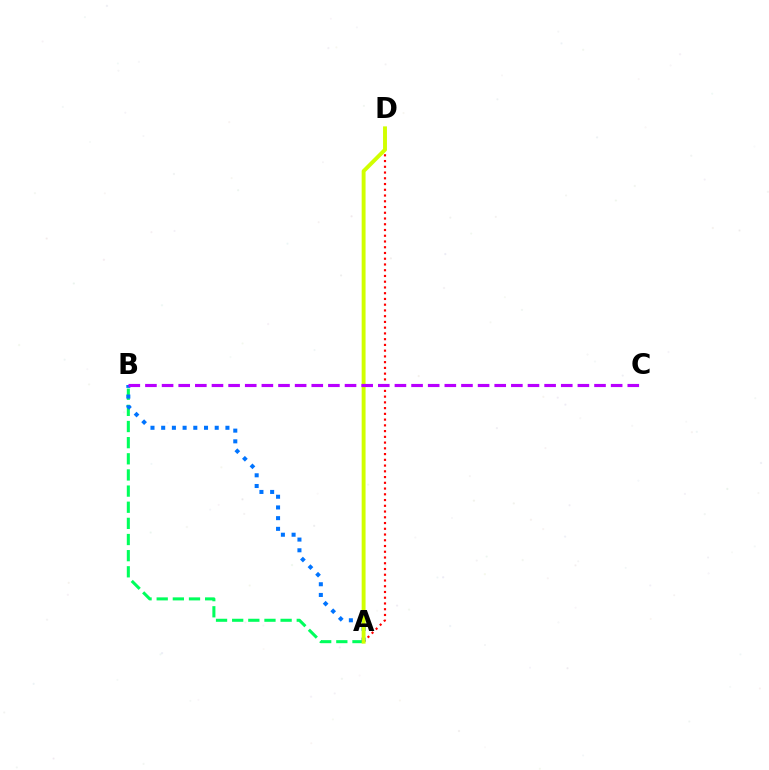{('A', 'B'): [{'color': '#00ff5c', 'line_style': 'dashed', 'thickness': 2.19}, {'color': '#0074ff', 'line_style': 'dotted', 'thickness': 2.91}], ('A', 'D'): [{'color': '#ff0000', 'line_style': 'dotted', 'thickness': 1.56}, {'color': '#d1ff00', 'line_style': 'solid', 'thickness': 2.81}], ('B', 'C'): [{'color': '#b900ff', 'line_style': 'dashed', 'thickness': 2.26}]}